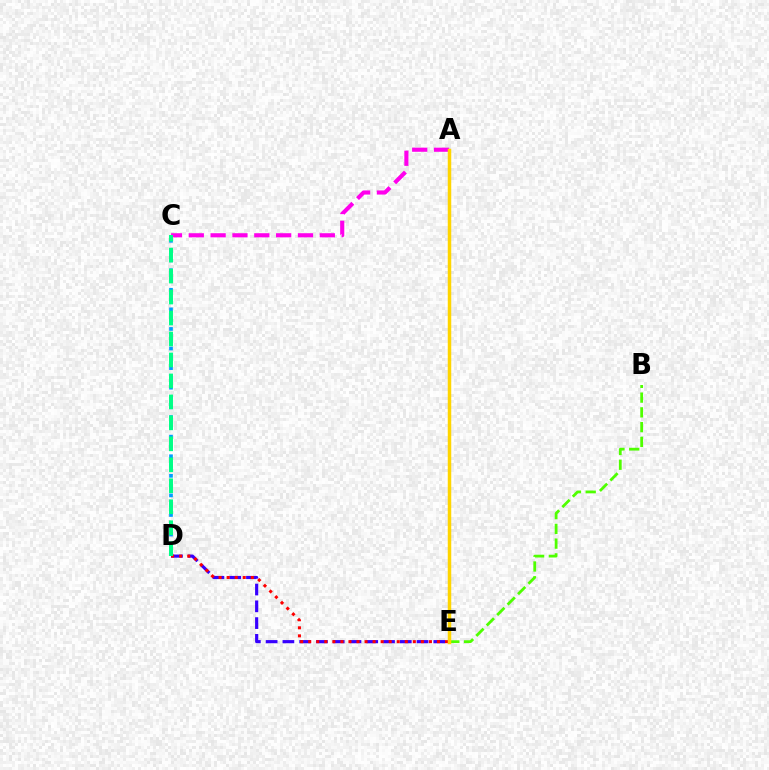{('A', 'C'): [{'color': '#ff00ed', 'line_style': 'dashed', 'thickness': 2.97}], ('B', 'E'): [{'color': '#4fff00', 'line_style': 'dashed', 'thickness': 2.0}], ('C', 'D'): [{'color': '#009eff', 'line_style': 'dotted', 'thickness': 2.66}, {'color': '#00ff86', 'line_style': 'dashed', 'thickness': 2.85}], ('D', 'E'): [{'color': '#3700ff', 'line_style': 'dashed', 'thickness': 2.28}, {'color': '#ff0000', 'line_style': 'dotted', 'thickness': 2.19}], ('A', 'E'): [{'color': '#ffd500', 'line_style': 'solid', 'thickness': 2.51}]}